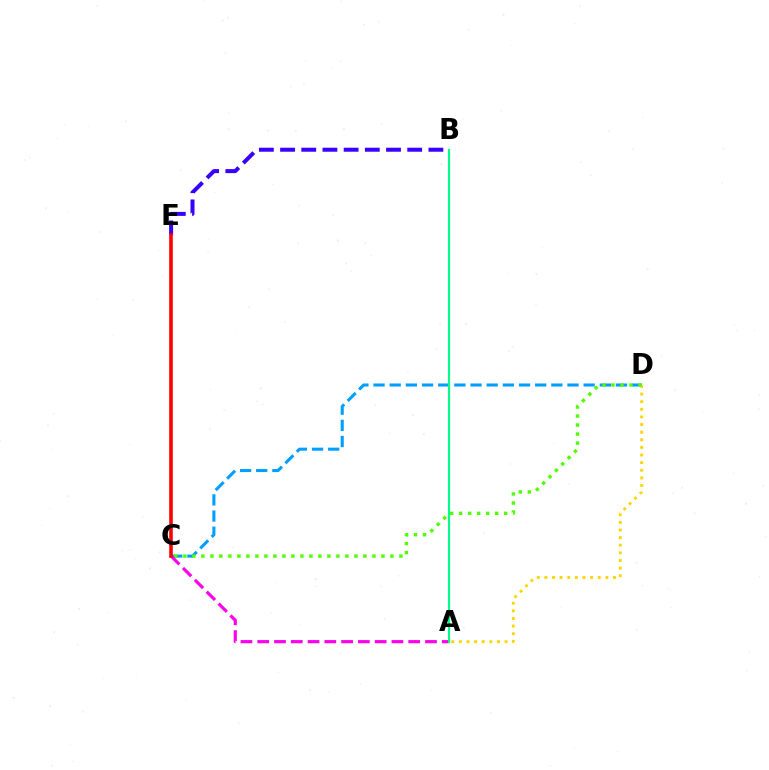{('C', 'D'): [{'color': '#009eff', 'line_style': 'dashed', 'thickness': 2.2}, {'color': '#4fff00', 'line_style': 'dotted', 'thickness': 2.45}], ('B', 'E'): [{'color': '#3700ff', 'line_style': 'dashed', 'thickness': 2.88}], ('A', 'D'): [{'color': '#ffd500', 'line_style': 'dotted', 'thickness': 2.07}], ('A', 'C'): [{'color': '#ff00ed', 'line_style': 'dashed', 'thickness': 2.28}], ('C', 'E'): [{'color': '#ff0000', 'line_style': 'solid', 'thickness': 2.58}], ('A', 'B'): [{'color': '#00ff86', 'line_style': 'solid', 'thickness': 1.54}]}